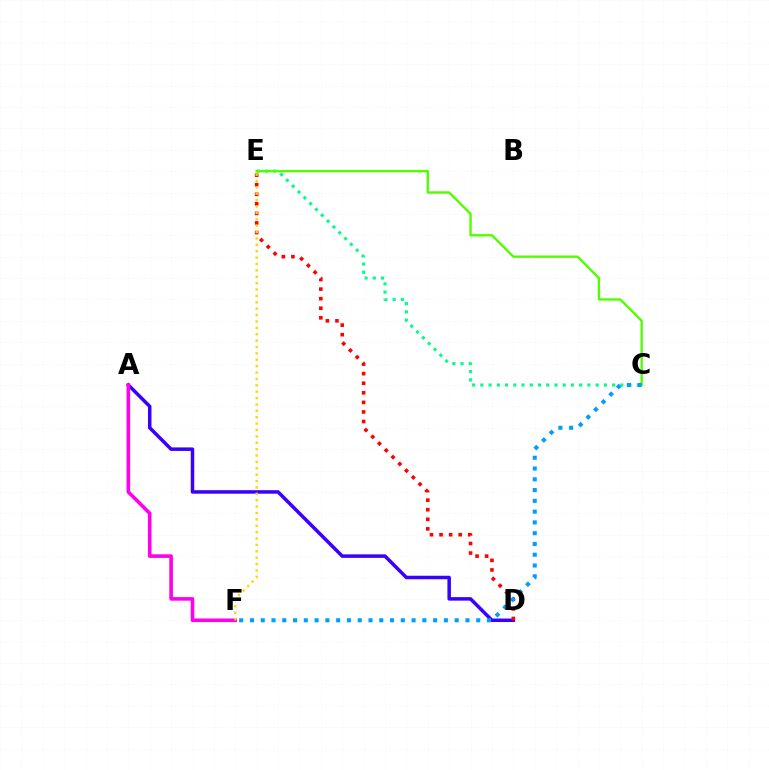{('A', 'D'): [{'color': '#3700ff', 'line_style': 'solid', 'thickness': 2.53}], ('D', 'E'): [{'color': '#ff0000', 'line_style': 'dotted', 'thickness': 2.6}], ('C', 'E'): [{'color': '#00ff86', 'line_style': 'dotted', 'thickness': 2.24}, {'color': '#4fff00', 'line_style': 'solid', 'thickness': 1.7}], ('C', 'F'): [{'color': '#009eff', 'line_style': 'dotted', 'thickness': 2.93}], ('A', 'F'): [{'color': '#ff00ed', 'line_style': 'solid', 'thickness': 2.58}], ('E', 'F'): [{'color': '#ffd500', 'line_style': 'dotted', 'thickness': 1.73}]}